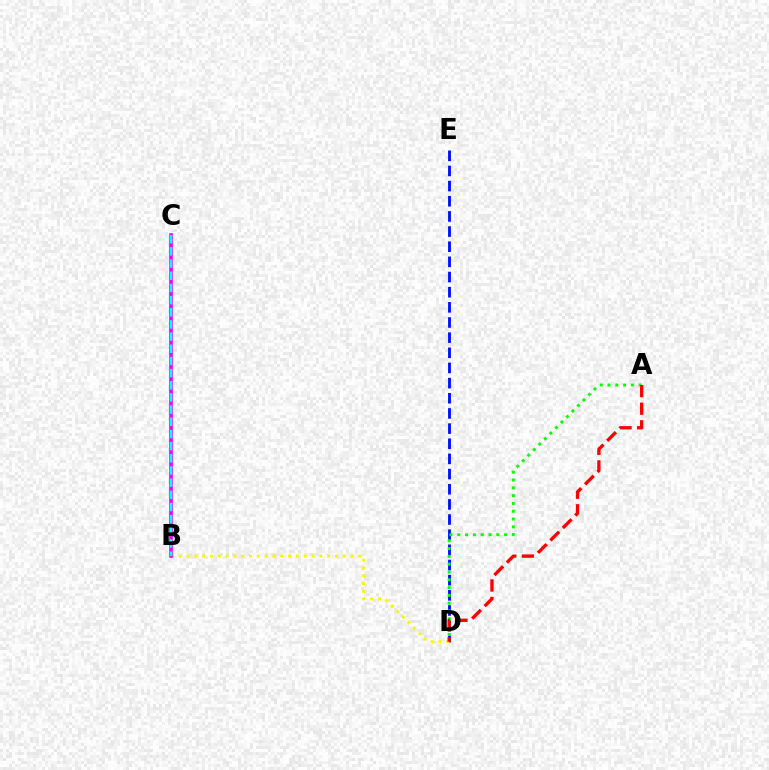{('D', 'E'): [{'color': '#0010ff', 'line_style': 'dashed', 'thickness': 2.06}], ('B', 'D'): [{'color': '#fcf500', 'line_style': 'dotted', 'thickness': 2.12}], ('A', 'D'): [{'color': '#08ff00', 'line_style': 'dotted', 'thickness': 2.12}, {'color': '#ff0000', 'line_style': 'dashed', 'thickness': 2.39}], ('B', 'C'): [{'color': '#ee00ff', 'line_style': 'solid', 'thickness': 2.6}, {'color': '#00fff6', 'line_style': 'dashed', 'thickness': 1.65}]}